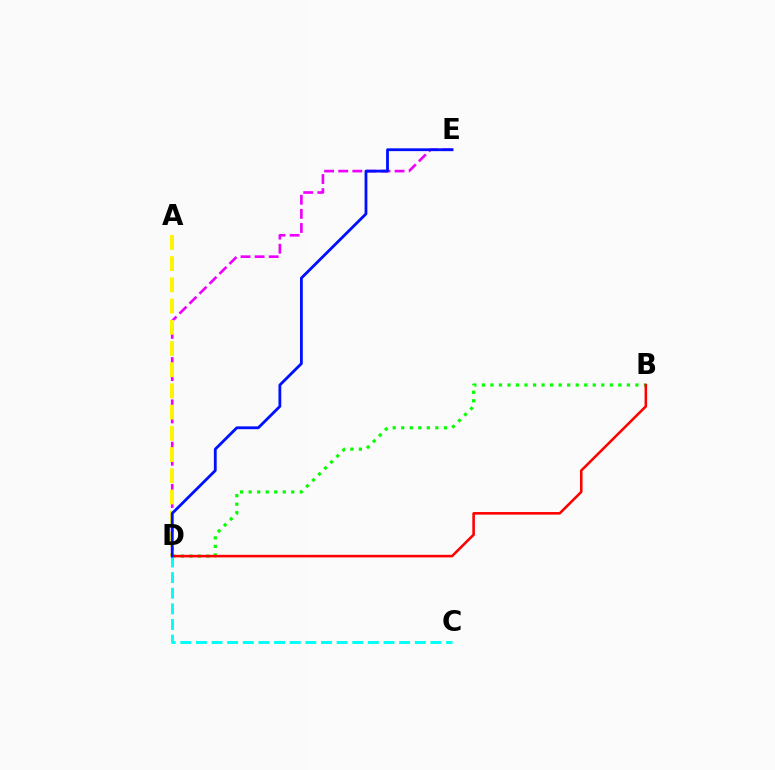{('D', 'E'): [{'color': '#ee00ff', 'line_style': 'dashed', 'thickness': 1.92}, {'color': '#0010ff', 'line_style': 'solid', 'thickness': 2.02}], ('A', 'D'): [{'color': '#fcf500', 'line_style': 'dashed', 'thickness': 2.88}], ('B', 'D'): [{'color': '#08ff00', 'line_style': 'dotted', 'thickness': 2.32}, {'color': '#ff0000', 'line_style': 'solid', 'thickness': 1.85}], ('C', 'D'): [{'color': '#00fff6', 'line_style': 'dashed', 'thickness': 2.12}]}